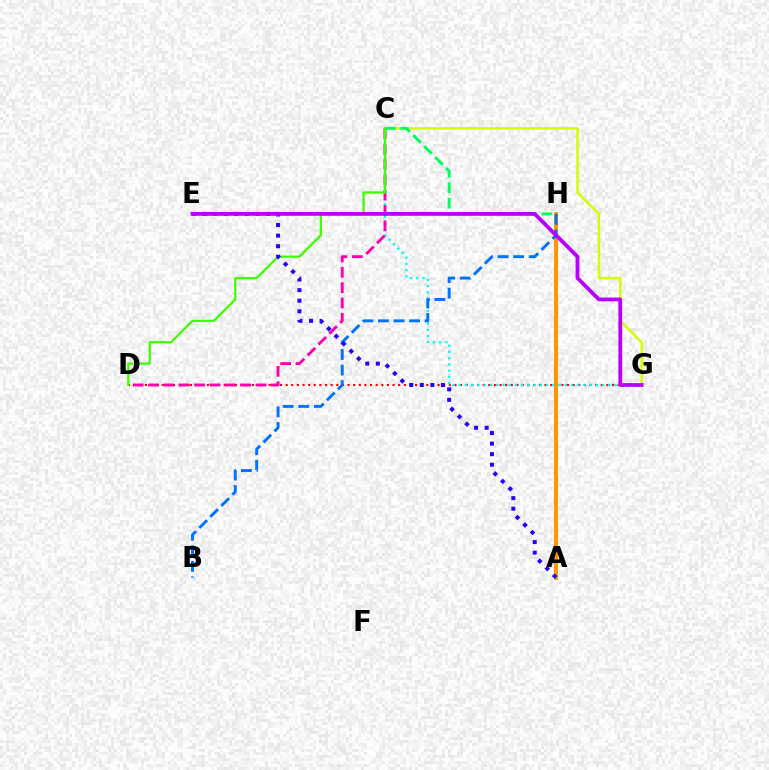{('D', 'G'): [{'color': '#ff0000', 'line_style': 'dotted', 'thickness': 1.53}], ('C', 'G'): [{'color': '#00fff6', 'line_style': 'dotted', 'thickness': 1.69}, {'color': '#d1ff00', 'line_style': 'solid', 'thickness': 1.75}], ('A', 'H'): [{'color': '#ff9400', 'line_style': 'solid', 'thickness': 2.82}], ('C', 'D'): [{'color': '#ff00ac', 'line_style': 'dashed', 'thickness': 2.09}, {'color': '#3dff00', 'line_style': 'solid', 'thickness': 1.64}], ('B', 'H'): [{'color': '#0074ff', 'line_style': 'dashed', 'thickness': 2.12}], ('C', 'H'): [{'color': '#00ff5c', 'line_style': 'dashed', 'thickness': 2.11}], ('A', 'E'): [{'color': '#2500ff', 'line_style': 'dotted', 'thickness': 2.87}], ('E', 'G'): [{'color': '#b900ff', 'line_style': 'solid', 'thickness': 2.72}]}